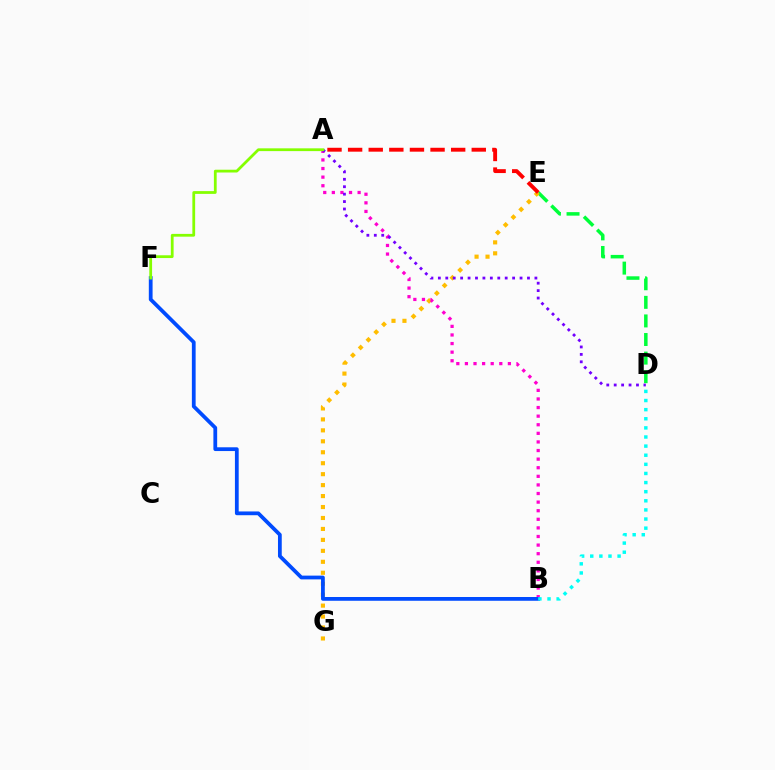{('D', 'E'): [{'color': '#00ff39', 'line_style': 'dashed', 'thickness': 2.52}], ('E', 'G'): [{'color': '#ffbd00', 'line_style': 'dotted', 'thickness': 2.98}], ('A', 'B'): [{'color': '#ff00cf', 'line_style': 'dotted', 'thickness': 2.34}], ('A', 'D'): [{'color': '#7200ff', 'line_style': 'dotted', 'thickness': 2.02}], ('B', 'F'): [{'color': '#004bff', 'line_style': 'solid', 'thickness': 2.71}], ('A', 'F'): [{'color': '#84ff00', 'line_style': 'solid', 'thickness': 2.0}], ('B', 'D'): [{'color': '#00fff6', 'line_style': 'dotted', 'thickness': 2.48}], ('A', 'E'): [{'color': '#ff0000', 'line_style': 'dashed', 'thickness': 2.8}]}